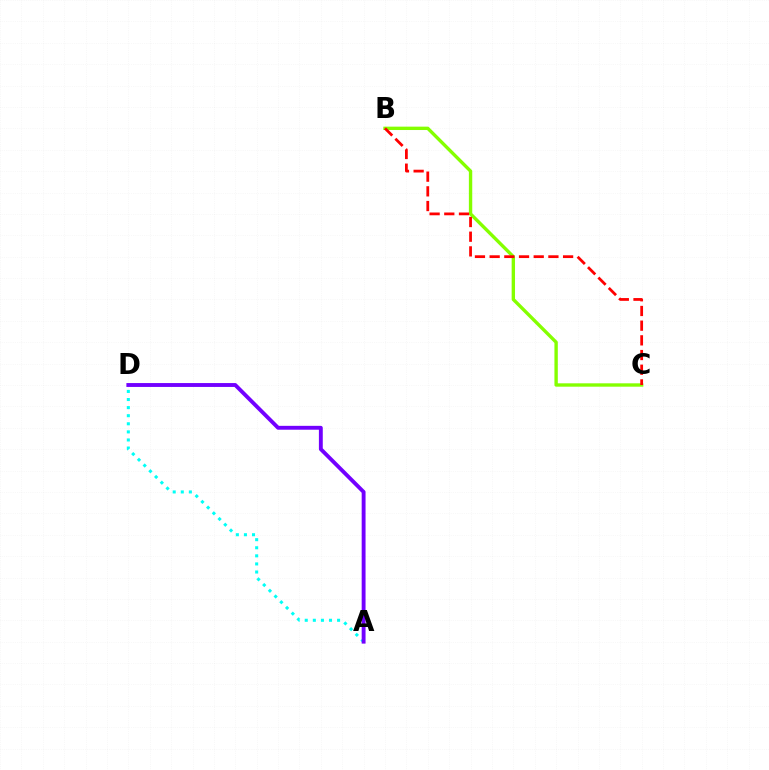{('B', 'C'): [{'color': '#84ff00', 'line_style': 'solid', 'thickness': 2.43}, {'color': '#ff0000', 'line_style': 'dashed', 'thickness': 2.0}], ('A', 'D'): [{'color': '#00fff6', 'line_style': 'dotted', 'thickness': 2.2}, {'color': '#7200ff', 'line_style': 'solid', 'thickness': 2.79}]}